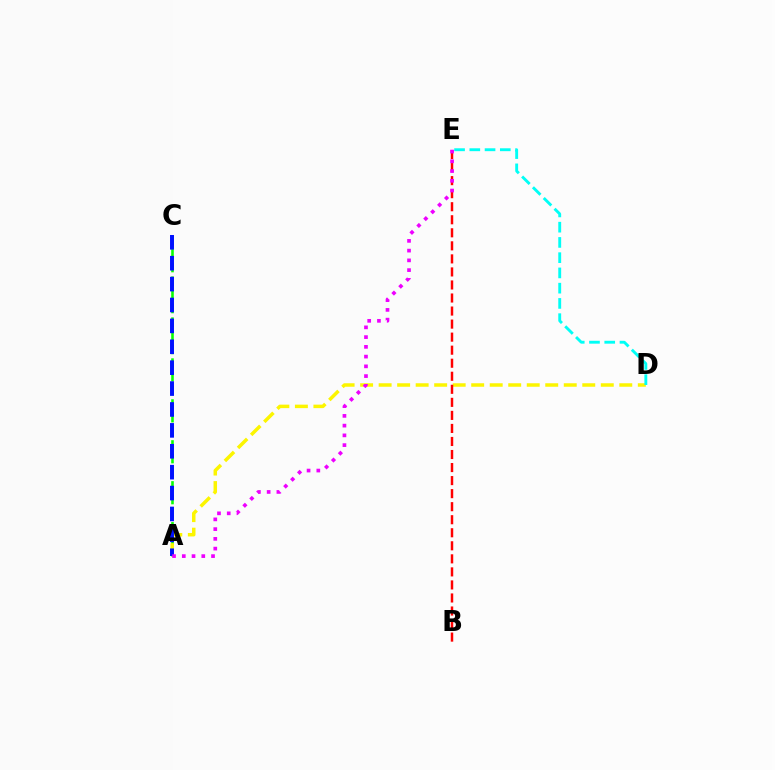{('A', 'C'): [{'color': '#08ff00', 'line_style': 'dashed', 'thickness': 1.85}, {'color': '#0010ff', 'line_style': 'dashed', 'thickness': 2.84}], ('A', 'D'): [{'color': '#fcf500', 'line_style': 'dashed', 'thickness': 2.51}], ('D', 'E'): [{'color': '#00fff6', 'line_style': 'dashed', 'thickness': 2.07}], ('B', 'E'): [{'color': '#ff0000', 'line_style': 'dashed', 'thickness': 1.77}], ('A', 'E'): [{'color': '#ee00ff', 'line_style': 'dotted', 'thickness': 2.65}]}